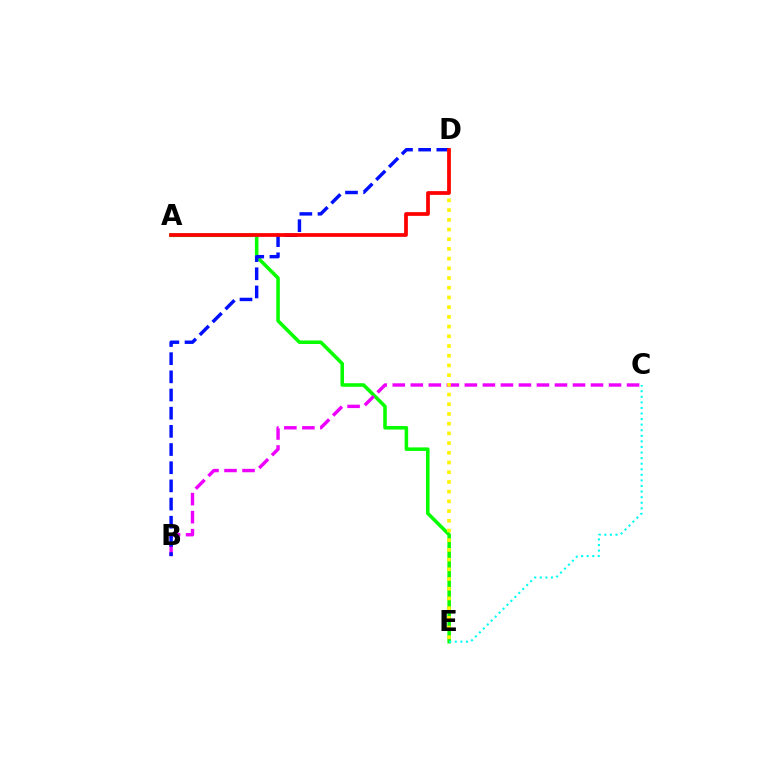{('A', 'E'): [{'color': '#08ff00', 'line_style': 'solid', 'thickness': 2.55}], ('B', 'C'): [{'color': '#ee00ff', 'line_style': 'dashed', 'thickness': 2.45}], ('B', 'D'): [{'color': '#0010ff', 'line_style': 'dashed', 'thickness': 2.47}], ('D', 'E'): [{'color': '#fcf500', 'line_style': 'dotted', 'thickness': 2.64}], ('C', 'E'): [{'color': '#00fff6', 'line_style': 'dotted', 'thickness': 1.52}], ('A', 'D'): [{'color': '#ff0000', 'line_style': 'solid', 'thickness': 2.69}]}